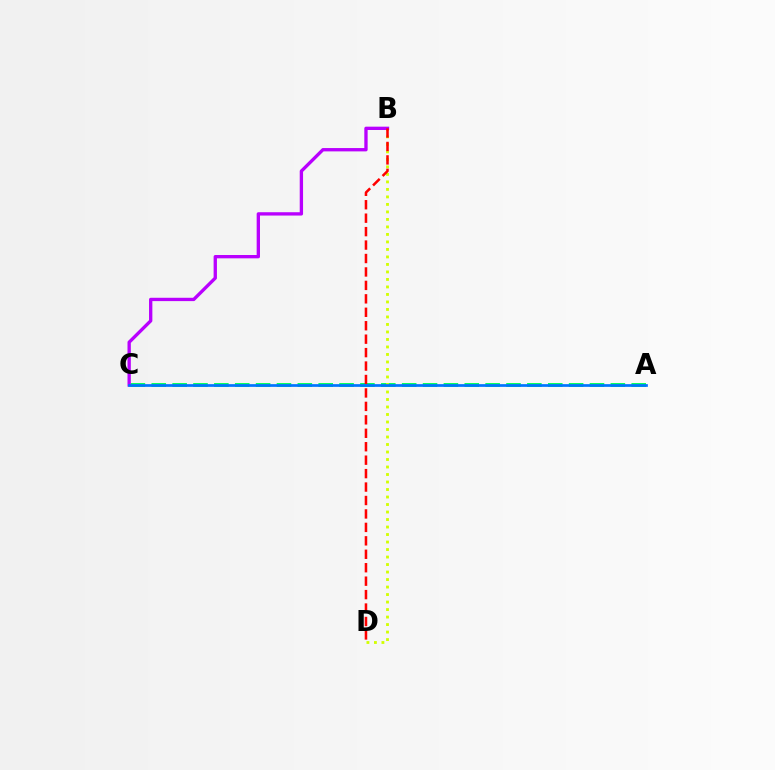{('A', 'C'): [{'color': '#00ff5c', 'line_style': 'dashed', 'thickness': 2.83}, {'color': '#0074ff', 'line_style': 'solid', 'thickness': 1.95}], ('B', 'D'): [{'color': '#d1ff00', 'line_style': 'dotted', 'thickness': 2.04}, {'color': '#ff0000', 'line_style': 'dashed', 'thickness': 1.83}], ('B', 'C'): [{'color': '#b900ff', 'line_style': 'solid', 'thickness': 2.4}]}